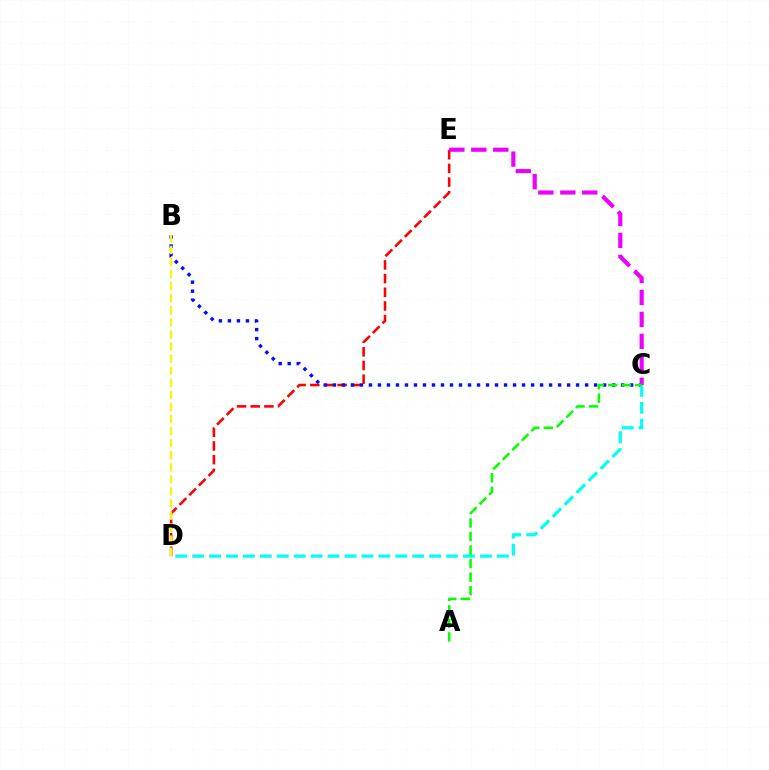{('D', 'E'): [{'color': '#ff0000', 'line_style': 'dashed', 'thickness': 1.86}], ('B', 'C'): [{'color': '#0010ff', 'line_style': 'dotted', 'thickness': 2.45}], ('C', 'D'): [{'color': '#00fff6', 'line_style': 'dashed', 'thickness': 2.3}], ('C', 'E'): [{'color': '#ee00ff', 'line_style': 'dashed', 'thickness': 2.98}], ('A', 'C'): [{'color': '#08ff00', 'line_style': 'dashed', 'thickness': 1.84}], ('B', 'D'): [{'color': '#fcf500', 'line_style': 'dashed', 'thickness': 1.64}]}